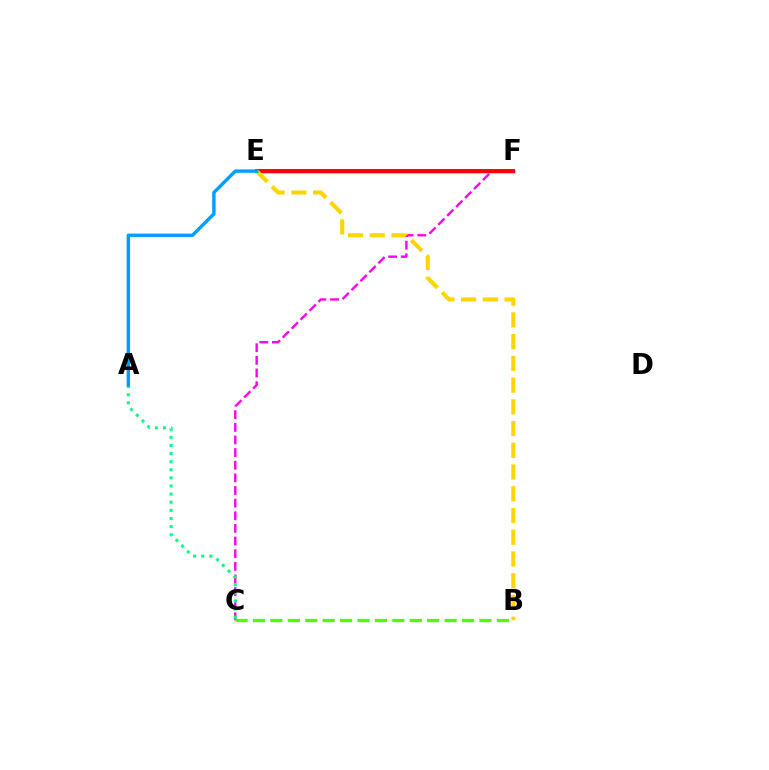{('E', 'F'): [{'color': '#3700ff', 'line_style': 'solid', 'thickness': 2.52}, {'color': '#ff0000', 'line_style': 'solid', 'thickness': 2.77}], ('C', 'F'): [{'color': '#ff00ed', 'line_style': 'dashed', 'thickness': 1.72}], ('B', 'E'): [{'color': '#ffd500', 'line_style': 'dashed', 'thickness': 2.95}], ('A', 'C'): [{'color': '#00ff86', 'line_style': 'dotted', 'thickness': 2.2}], ('B', 'C'): [{'color': '#4fff00', 'line_style': 'dashed', 'thickness': 2.37}], ('A', 'E'): [{'color': '#009eff', 'line_style': 'solid', 'thickness': 2.43}]}